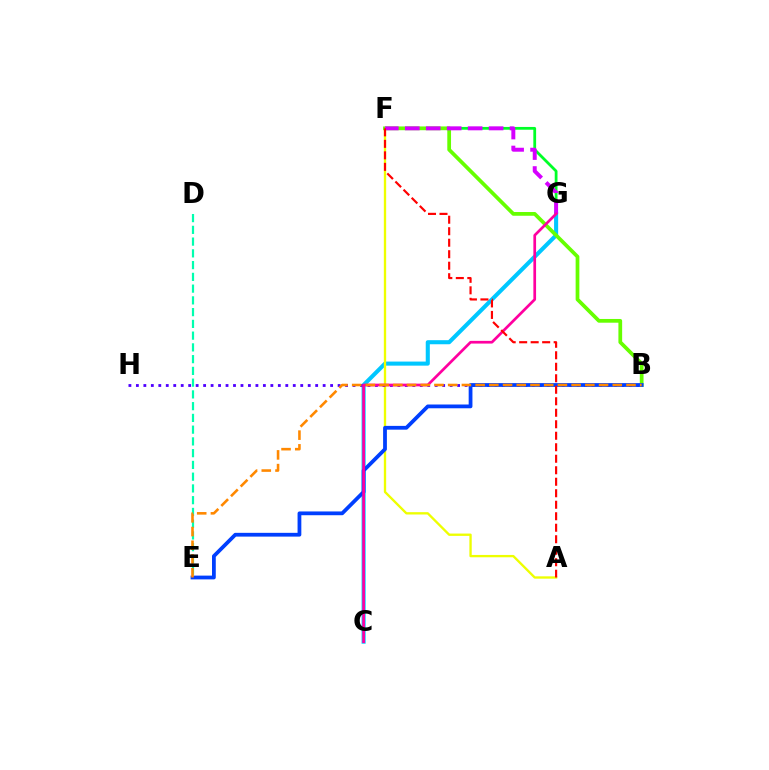{('D', 'E'): [{'color': '#00ffaf', 'line_style': 'dashed', 'thickness': 1.6}], ('F', 'G'): [{'color': '#00ff27', 'line_style': 'solid', 'thickness': 2.0}, {'color': '#d600ff', 'line_style': 'dashed', 'thickness': 2.85}], ('C', 'G'): [{'color': '#00c7ff', 'line_style': 'solid', 'thickness': 2.93}, {'color': '#ff00a0', 'line_style': 'solid', 'thickness': 1.95}], ('A', 'F'): [{'color': '#eeff00', 'line_style': 'solid', 'thickness': 1.68}, {'color': '#ff0000', 'line_style': 'dashed', 'thickness': 1.56}], ('B', 'F'): [{'color': '#66ff00', 'line_style': 'solid', 'thickness': 2.69}], ('B', 'H'): [{'color': '#4f00ff', 'line_style': 'dotted', 'thickness': 2.03}], ('B', 'E'): [{'color': '#003fff', 'line_style': 'solid', 'thickness': 2.72}, {'color': '#ff8800', 'line_style': 'dashed', 'thickness': 1.86}]}